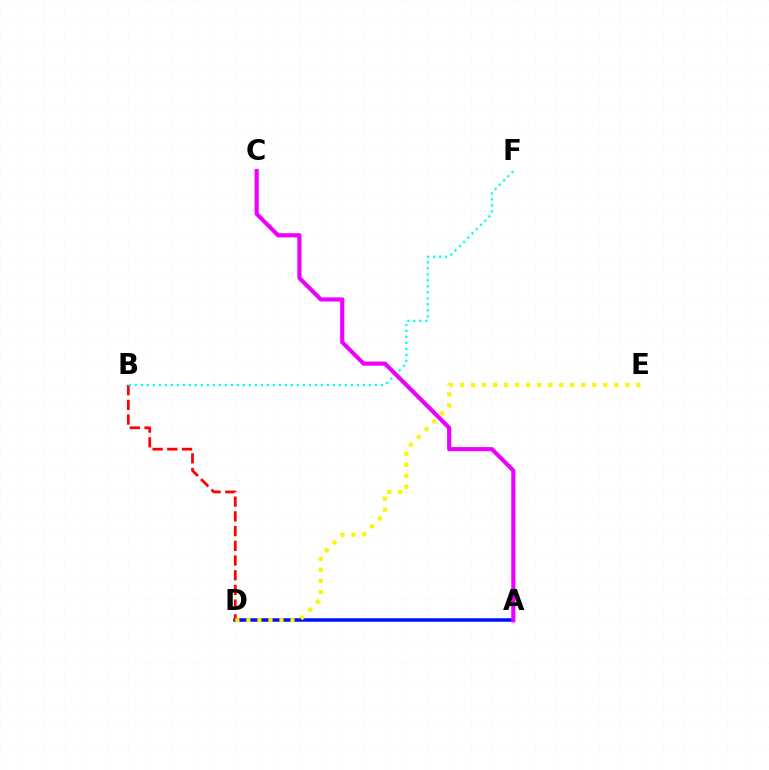{('A', 'D'): [{'color': '#08ff00', 'line_style': 'dotted', 'thickness': 1.61}, {'color': '#0010ff', 'line_style': 'solid', 'thickness': 2.52}], ('B', 'D'): [{'color': '#ff0000', 'line_style': 'dashed', 'thickness': 2.0}], ('B', 'F'): [{'color': '#00fff6', 'line_style': 'dotted', 'thickness': 1.63}], ('D', 'E'): [{'color': '#fcf500', 'line_style': 'dotted', 'thickness': 3.0}], ('A', 'C'): [{'color': '#ee00ff', 'line_style': 'solid', 'thickness': 2.98}]}